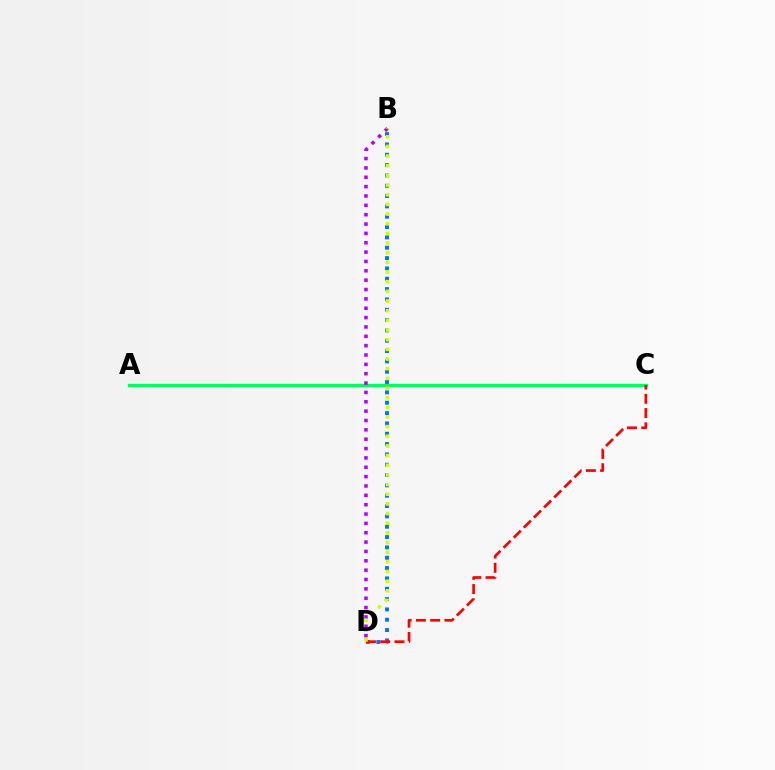{('B', 'D'): [{'color': '#0074ff', 'line_style': 'dotted', 'thickness': 2.81}, {'color': '#b900ff', 'line_style': 'dotted', 'thickness': 2.54}, {'color': '#d1ff00', 'line_style': 'dotted', 'thickness': 2.62}], ('A', 'C'): [{'color': '#00ff5c', 'line_style': 'solid', 'thickness': 2.38}], ('C', 'D'): [{'color': '#ff0000', 'line_style': 'dashed', 'thickness': 1.94}]}